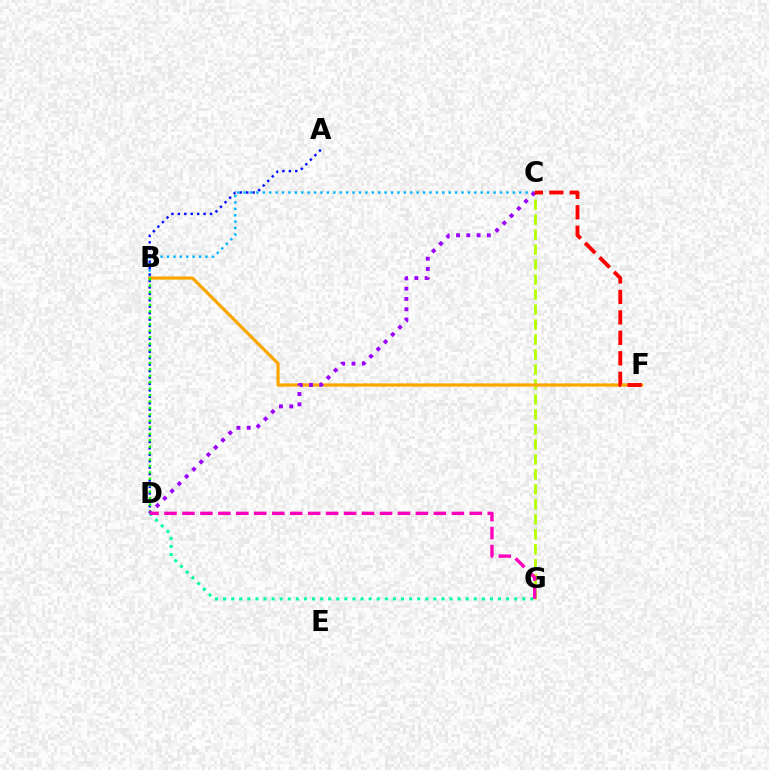{('B', 'C'): [{'color': '#00b5ff', 'line_style': 'dotted', 'thickness': 1.74}], ('C', 'G'): [{'color': '#b3ff00', 'line_style': 'dashed', 'thickness': 2.04}], ('B', 'F'): [{'color': '#ffa500', 'line_style': 'solid', 'thickness': 2.31}], ('A', 'D'): [{'color': '#0010ff', 'line_style': 'dotted', 'thickness': 1.75}], ('D', 'G'): [{'color': '#00ff9d', 'line_style': 'dotted', 'thickness': 2.2}, {'color': '#ff00bd', 'line_style': 'dashed', 'thickness': 2.44}], ('B', 'D'): [{'color': '#08ff00', 'line_style': 'dotted', 'thickness': 1.75}], ('C', 'D'): [{'color': '#9b00ff', 'line_style': 'dotted', 'thickness': 2.79}], ('C', 'F'): [{'color': '#ff0000', 'line_style': 'dashed', 'thickness': 2.78}]}